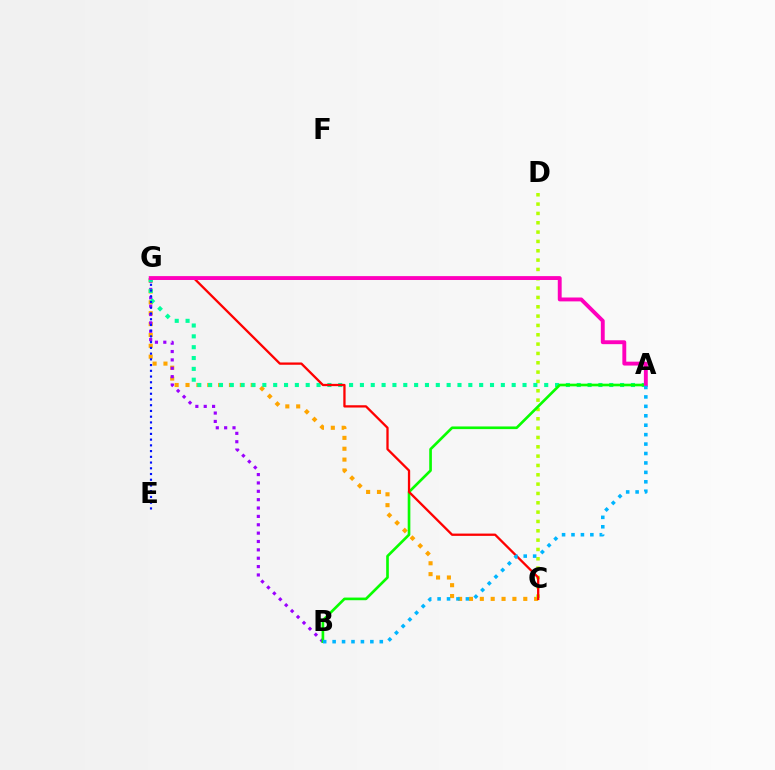{('C', 'G'): [{'color': '#ffa500', 'line_style': 'dotted', 'thickness': 2.95}, {'color': '#ff0000', 'line_style': 'solid', 'thickness': 1.65}], ('B', 'G'): [{'color': '#9b00ff', 'line_style': 'dotted', 'thickness': 2.27}], ('C', 'D'): [{'color': '#b3ff00', 'line_style': 'dotted', 'thickness': 2.54}], ('A', 'G'): [{'color': '#00ff9d', 'line_style': 'dotted', 'thickness': 2.95}, {'color': '#ff00bd', 'line_style': 'solid', 'thickness': 2.8}], ('A', 'B'): [{'color': '#08ff00', 'line_style': 'solid', 'thickness': 1.91}, {'color': '#00b5ff', 'line_style': 'dotted', 'thickness': 2.56}], ('E', 'G'): [{'color': '#0010ff', 'line_style': 'dotted', 'thickness': 1.56}]}